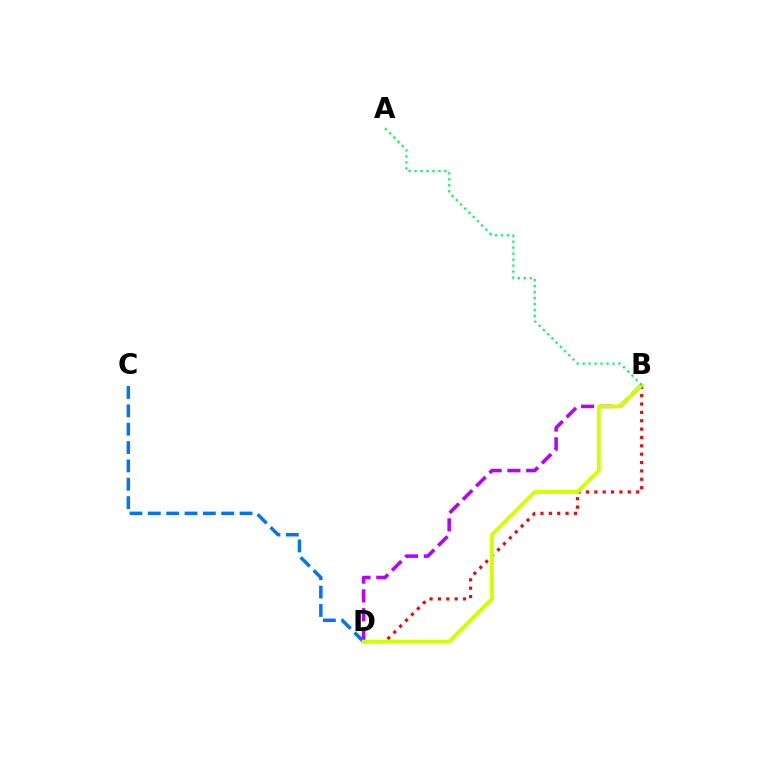{('B', 'D'): [{'color': '#b900ff', 'line_style': 'dashed', 'thickness': 2.55}, {'color': '#ff0000', 'line_style': 'dotted', 'thickness': 2.27}, {'color': '#d1ff00', 'line_style': 'solid', 'thickness': 2.72}], ('C', 'D'): [{'color': '#0074ff', 'line_style': 'dashed', 'thickness': 2.49}], ('A', 'B'): [{'color': '#00ff5c', 'line_style': 'dotted', 'thickness': 1.62}]}